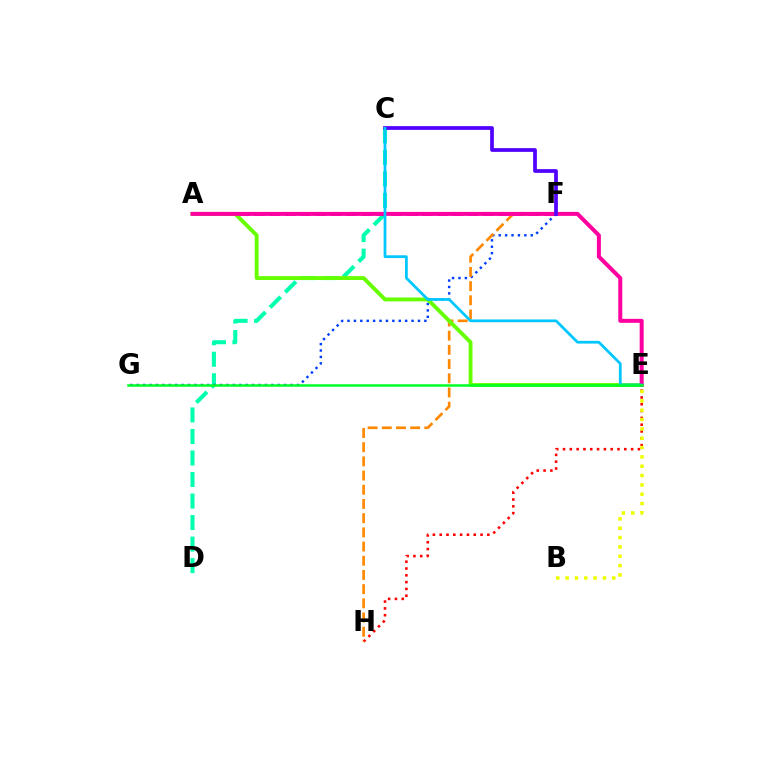{('C', 'D'): [{'color': '#00ffaf', 'line_style': 'dashed', 'thickness': 2.92}], ('F', 'G'): [{'color': '#003fff', 'line_style': 'dotted', 'thickness': 1.74}], ('E', 'H'): [{'color': '#ff0000', 'line_style': 'dotted', 'thickness': 1.85}], ('A', 'F'): [{'color': '#d600ff', 'line_style': 'dashed', 'thickness': 2.07}], ('F', 'H'): [{'color': '#ff8800', 'line_style': 'dashed', 'thickness': 1.93}], ('A', 'E'): [{'color': '#66ff00', 'line_style': 'solid', 'thickness': 2.79}, {'color': '#ff00a0', 'line_style': 'solid', 'thickness': 2.87}], ('B', 'E'): [{'color': '#eeff00', 'line_style': 'dotted', 'thickness': 2.54}], ('C', 'F'): [{'color': '#4f00ff', 'line_style': 'solid', 'thickness': 2.68}], ('C', 'E'): [{'color': '#00c7ff', 'line_style': 'solid', 'thickness': 1.98}], ('E', 'G'): [{'color': '#00ff27', 'line_style': 'solid', 'thickness': 1.81}]}